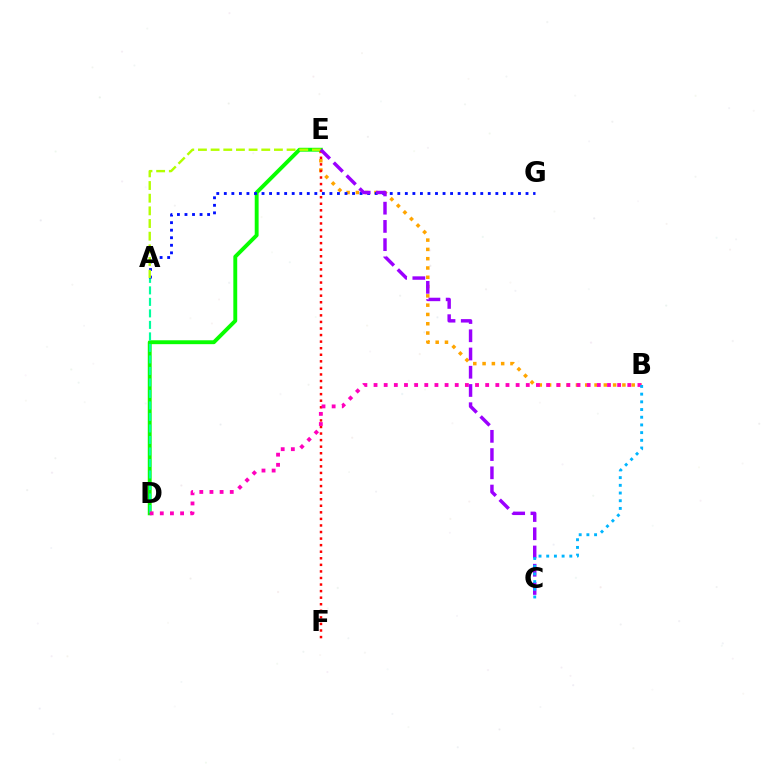{('B', 'E'): [{'color': '#ffa500', 'line_style': 'dotted', 'thickness': 2.52}], ('D', 'E'): [{'color': '#08ff00', 'line_style': 'solid', 'thickness': 2.79}], ('A', 'D'): [{'color': '#00ff9d', 'line_style': 'dashed', 'thickness': 1.56}], ('A', 'G'): [{'color': '#0010ff', 'line_style': 'dotted', 'thickness': 2.05}], ('E', 'F'): [{'color': '#ff0000', 'line_style': 'dotted', 'thickness': 1.78}], ('A', 'E'): [{'color': '#b3ff00', 'line_style': 'dashed', 'thickness': 1.72}], ('B', 'D'): [{'color': '#ff00bd', 'line_style': 'dotted', 'thickness': 2.76}], ('C', 'E'): [{'color': '#9b00ff', 'line_style': 'dashed', 'thickness': 2.48}], ('B', 'C'): [{'color': '#00b5ff', 'line_style': 'dotted', 'thickness': 2.09}]}